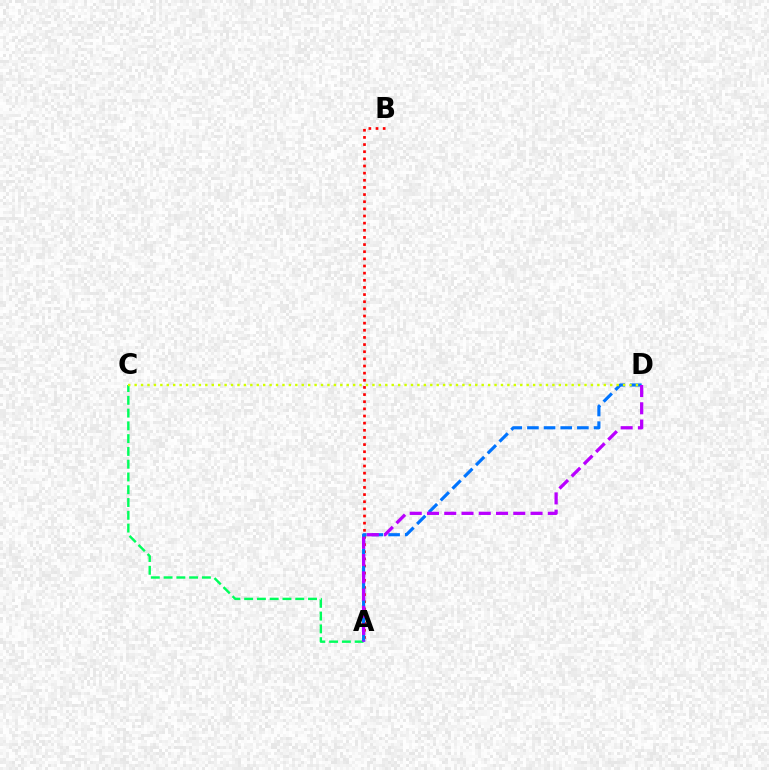{('A', 'C'): [{'color': '#00ff5c', 'line_style': 'dashed', 'thickness': 1.74}], ('A', 'B'): [{'color': '#ff0000', 'line_style': 'dotted', 'thickness': 1.94}], ('A', 'D'): [{'color': '#0074ff', 'line_style': 'dashed', 'thickness': 2.26}, {'color': '#b900ff', 'line_style': 'dashed', 'thickness': 2.34}], ('C', 'D'): [{'color': '#d1ff00', 'line_style': 'dotted', 'thickness': 1.75}]}